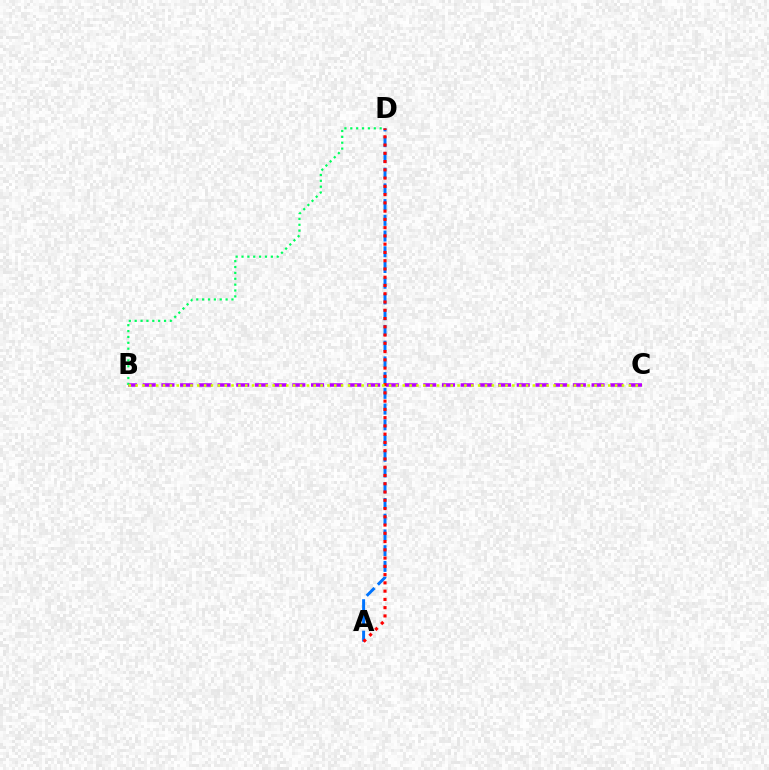{('B', 'C'): [{'color': '#b900ff', 'line_style': 'dashed', 'thickness': 2.54}, {'color': '#d1ff00', 'line_style': 'dotted', 'thickness': 1.86}], ('B', 'D'): [{'color': '#00ff5c', 'line_style': 'dotted', 'thickness': 1.59}], ('A', 'D'): [{'color': '#0074ff', 'line_style': 'dashed', 'thickness': 2.14}, {'color': '#ff0000', 'line_style': 'dotted', 'thickness': 2.24}]}